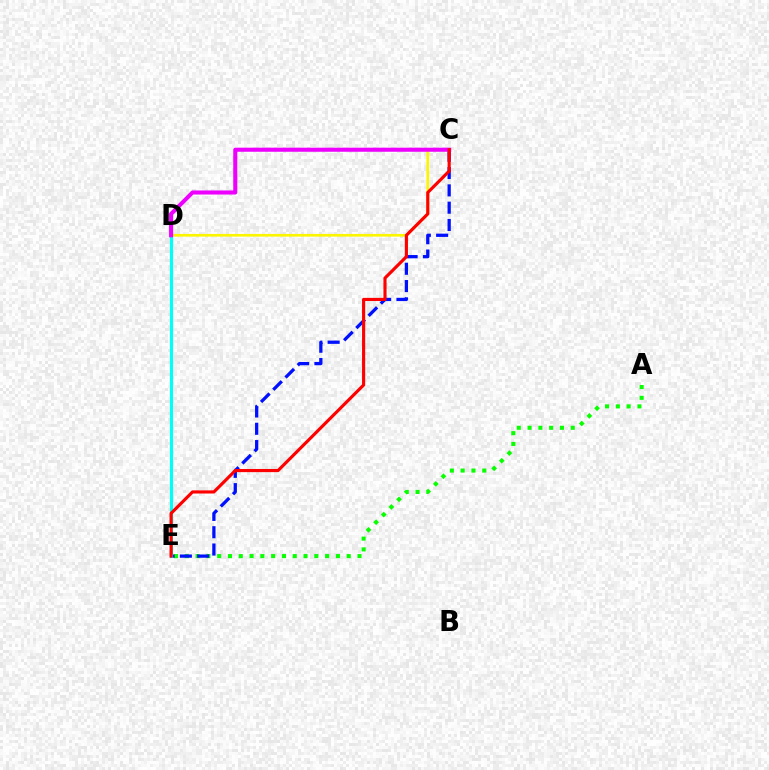{('A', 'E'): [{'color': '#08ff00', 'line_style': 'dotted', 'thickness': 2.93}], ('C', 'D'): [{'color': '#fcf500', 'line_style': 'solid', 'thickness': 1.93}, {'color': '#ee00ff', 'line_style': 'solid', 'thickness': 2.93}], ('C', 'E'): [{'color': '#0010ff', 'line_style': 'dashed', 'thickness': 2.35}, {'color': '#ff0000', 'line_style': 'solid', 'thickness': 2.26}], ('D', 'E'): [{'color': '#00fff6', 'line_style': 'solid', 'thickness': 2.29}]}